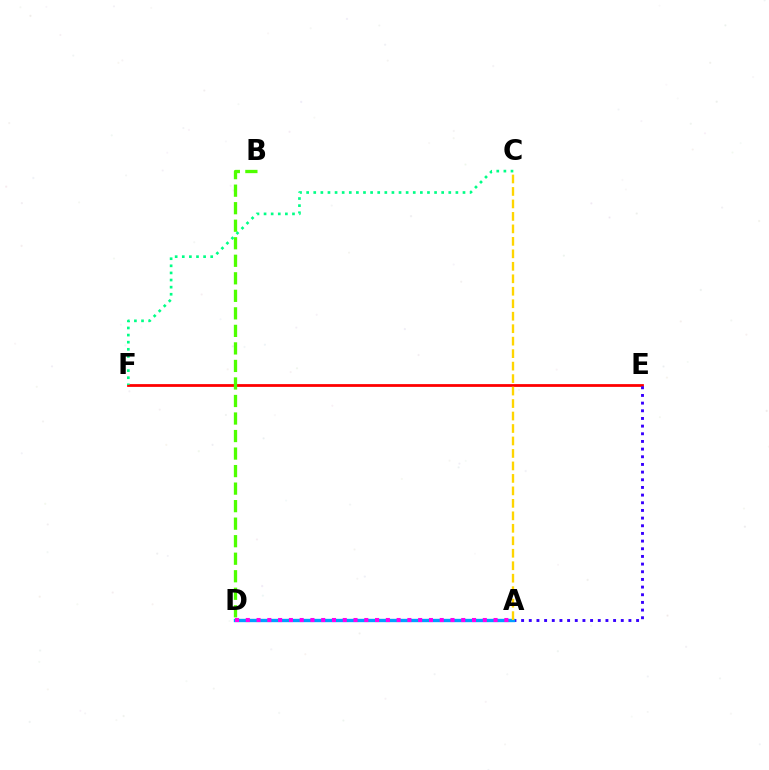{('E', 'F'): [{'color': '#ff0000', 'line_style': 'solid', 'thickness': 2.0}], ('B', 'D'): [{'color': '#4fff00', 'line_style': 'dashed', 'thickness': 2.38}], ('A', 'E'): [{'color': '#3700ff', 'line_style': 'dotted', 'thickness': 2.08}], ('A', 'D'): [{'color': '#009eff', 'line_style': 'solid', 'thickness': 2.41}, {'color': '#ff00ed', 'line_style': 'dotted', 'thickness': 2.93}], ('C', 'F'): [{'color': '#00ff86', 'line_style': 'dotted', 'thickness': 1.93}], ('A', 'C'): [{'color': '#ffd500', 'line_style': 'dashed', 'thickness': 1.69}]}